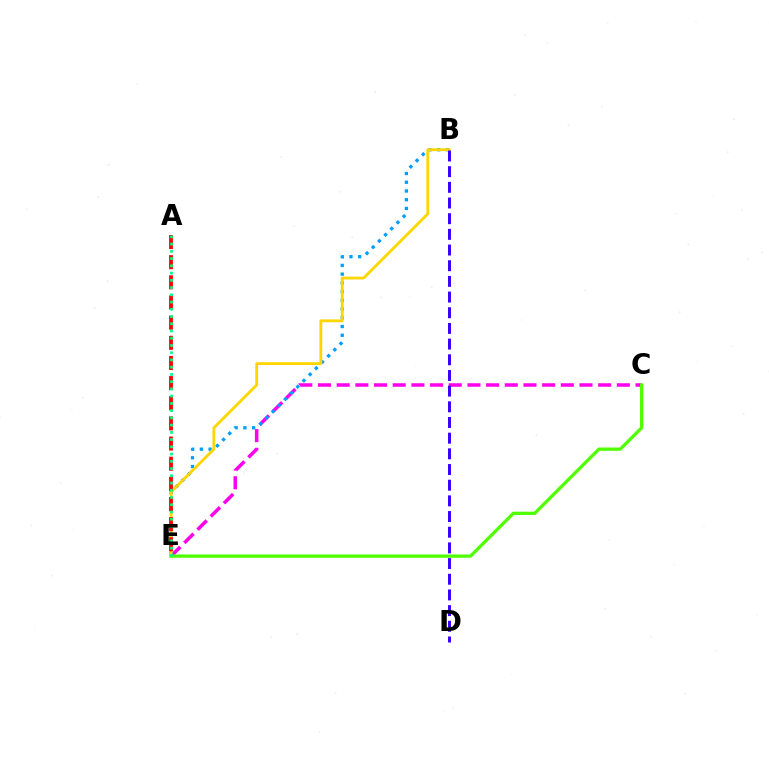{('C', 'E'): [{'color': '#ff00ed', 'line_style': 'dashed', 'thickness': 2.54}, {'color': '#4fff00', 'line_style': 'solid', 'thickness': 2.36}], ('B', 'E'): [{'color': '#009eff', 'line_style': 'dotted', 'thickness': 2.37}, {'color': '#ffd500', 'line_style': 'solid', 'thickness': 2.03}], ('B', 'D'): [{'color': '#3700ff', 'line_style': 'dashed', 'thickness': 2.13}], ('A', 'E'): [{'color': '#ff0000', 'line_style': 'dashed', 'thickness': 2.74}, {'color': '#00ff86', 'line_style': 'dotted', 'thickness': 1.97}]}